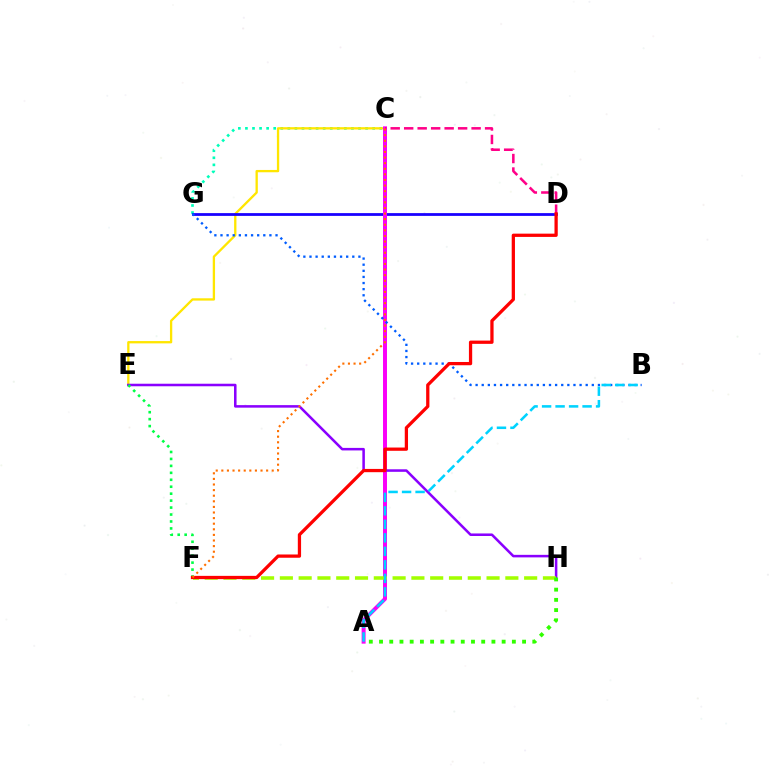{('C', 'G'): [{'color': '#00ffbb', 'line_style': 'dotted', 'thickness': 1.92}], ('C', 'E'): [{'color': '#ffe600', 'line_style': 'solid', 'thickness': 1.66}], ('D', 'G'): [{'color': '#1900ff', 'line_style': 'solid', 'thickness': 2.0}], ('A', 'C'): [{'color': '#fa00f9', 'line_style': 'solid', 'thickness': 2.86}], ('E', 'H'): [{'color': '#8a00ff', 'line_style': 'solid', 'thickness': 1.83}], ('F', 'H'): [{'color': '#a2ff00', 'line_style': 'dashed', 'thickness': 2.55}], ('B', 'G'): [{'color': '#005dff', 'line_style': 'dotted', 'thickness': 1.66}], ('C', 'D'): [{'color': '#ff0088', 'line_style': 'dashed', 'thickness': 1.83}], ('E', 'F'): [{'color': '#00ff45', 'line_style': 'dotted', 'thickness': 1.89}], ('A', 'H'): [{'color': '#31ff00', 'line_style': 'dotted', 'thickness': 2.78}], ('D', 'F'): [{'color': '#ff0000', 'line_style': 'solid', 'thickness': 2.35}], ('A', 'B'): [{'color': '#00d3ff', 'line_style': 'dashed', 'thickness': 1.83}], ('C', 'F'): [{'color': '#ff7000', 'line_style': 'dotted', 'thickness': 1.52}]}